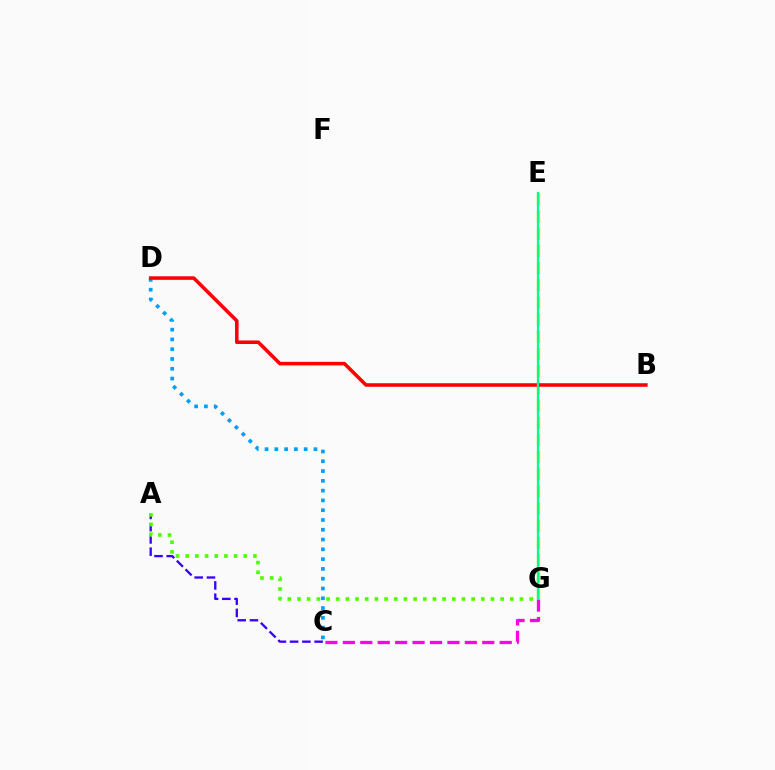{('C', 'D'): [{'color': '#009eff', 'line_style': 'dotted', 'thickness': 2.66}], ('E', 'G'): [{'color': '#ffd500', 'line_style': 'dashed', 'thickness': 2.33}, {'color': '#00ff86', 'line_style': 'solid', 'thickness': 1.63}], ('A', 'C'): [{'color': '#3700ff', 'line_style': 'dashed', 'thickness': 1.66}], ('B', 'D'): [{'color': '#ff0000', 'line_style': 'solid', 'thickness': 2.55}], ('C', 'G'): [{'color': '#ff00ed', 'line_style': 'dashed', 'thickness': 2.37}], ('A', 'G'): [{'color': '#4fff00', 'line_style': 'dotted', 'thickness': 2.63}]}